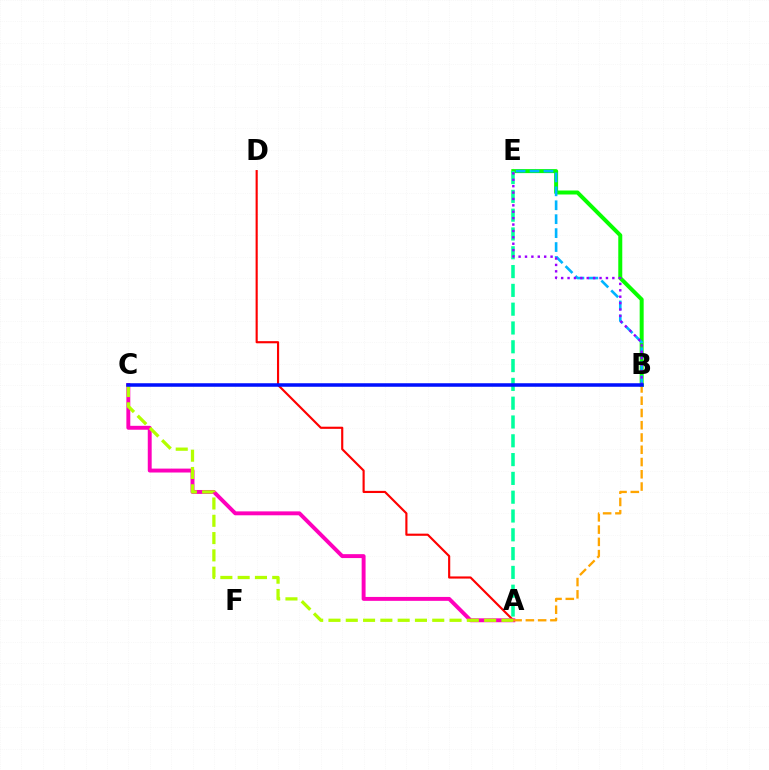{('A', 'D'): [{'color': '#ff0000', 'line_style': 'solid', 'thickness': 1.55}], ('A', 'C'): [{'color': '#ff00bd', 'line_style': 'solid', 'thickness': 2.82}, {'color': '#b3ff00', 'line_style': 'dashed', 'thickness': 2.35}], ('B', 'E'): [{'color': '#08ff00', 'line_style': 'solid', 'thickness': 2.88}, {'color': '#00b5ff', 'line_style': 'dashed', 'thickness': 1.89}, {'color': '#9b00ff', 'line_style': 'dotted', 'thickness': 1.74}], ('A', 'E'): [{'color': '#00ff9d', 'line_style': 'dashed', 'thickness': 2.55}], ('A', 'B'): [{'color': '#ffa500', 'line_style': 'dashed', 'thickness': 1.67}], ('B', 'C'): [{'color': '#0010ff', 'line_style': 'solid', 'thickness': 2.54}]}